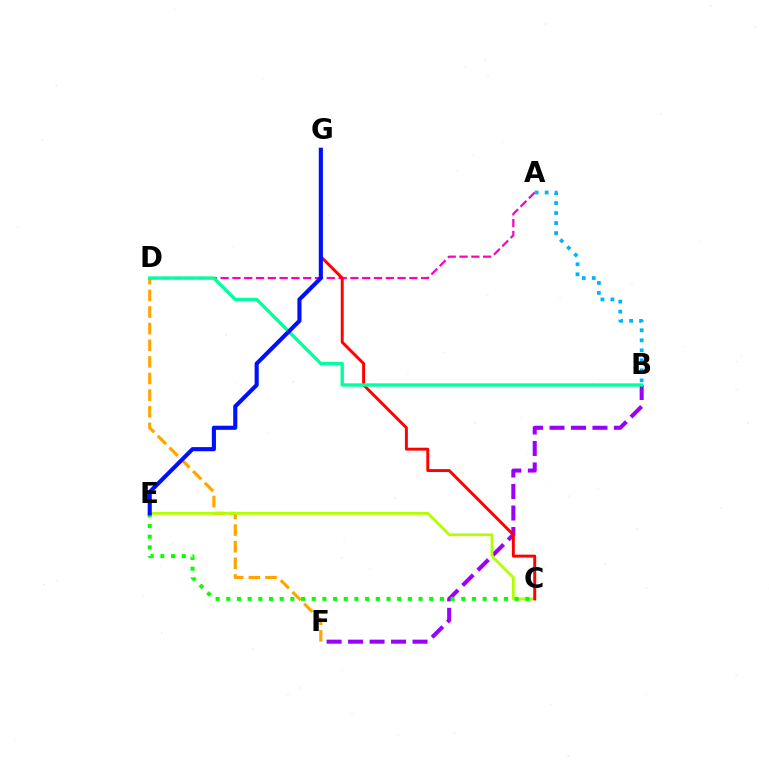{('D', 'F'): [{'color': '#ffa500', 'line_style': 'dashed', 'thickness': 2.26}], ('B', 'F'): [{'color': '#9b00ff', 'line_style': 'dashed', 'thickness': 2.92}], ('A', 'D'): [{'color': '#ff00bd', 'line_style': 'dashed', 'thickness': 1.6}], ('C', 'E'): [{'color': '#b3ff00', 'line_style': 'solid', 'thickness': 2.01}, {'color': '#08ff00', 'line_style': 'dotted', 'thickness': 2.9}], ('C', 'G'): [{'color': '#ff0000', 'line_style': 'solid', 'thickness': 2.11}], ('B', 'D'): [{'color': '#00ff9d', 'line_style': 'solid', 'thickness': 2.42}], ('A', 'B'): [{'color': '#00b5ff', 'line_style': 'dotted', 'thickness': 2.72}], ('E', 'G'): [{'color': '#0010ff', 'line_style': 'solid', 'thickness': 2.96}]}